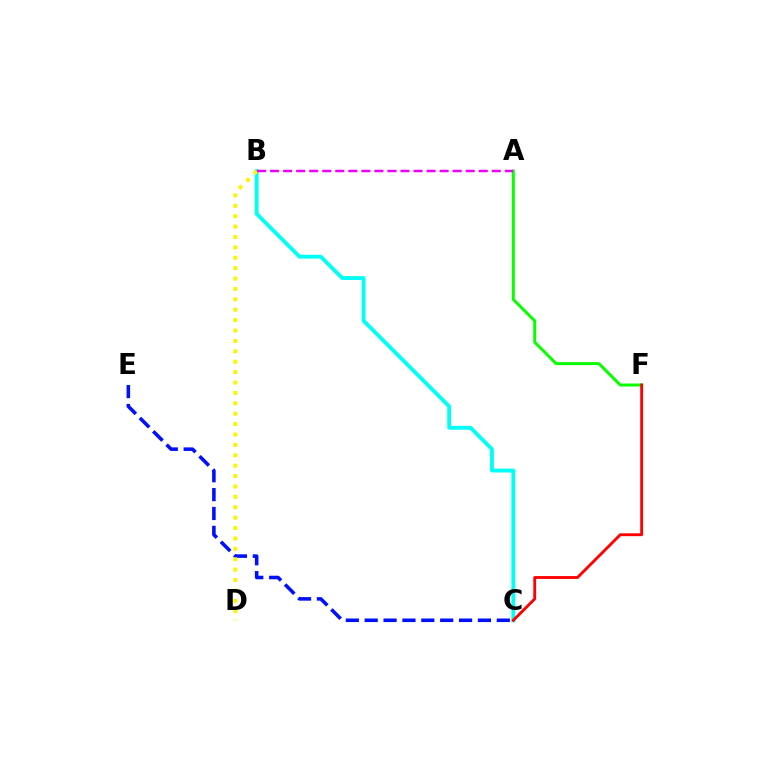{('C', 'E'): [{'color': '#0010ff', 'line_style': 'dashed', 'thickness': 2.56}], ('B', 'C'): [{'color': '#00fff6', 'line_style': 'solid', 'thickness': 2.76}], ('B', 'D'): [{'color': '#fcf500', 'line_style': 'dotted', 'thickness': 2.82}], ('A', 'F'): [{'color': '#08ff00', 'line_style': 'solid', 'thickness': 2.16}], ('A', 'B'): [{'color': '#ee00ff', 'line_style': 'dashed', 'thickness': 1.77}], ('C', 'F'): [{'color': '#ff0000', 'line_style': 'solid', 'thickness': 2.06}]}